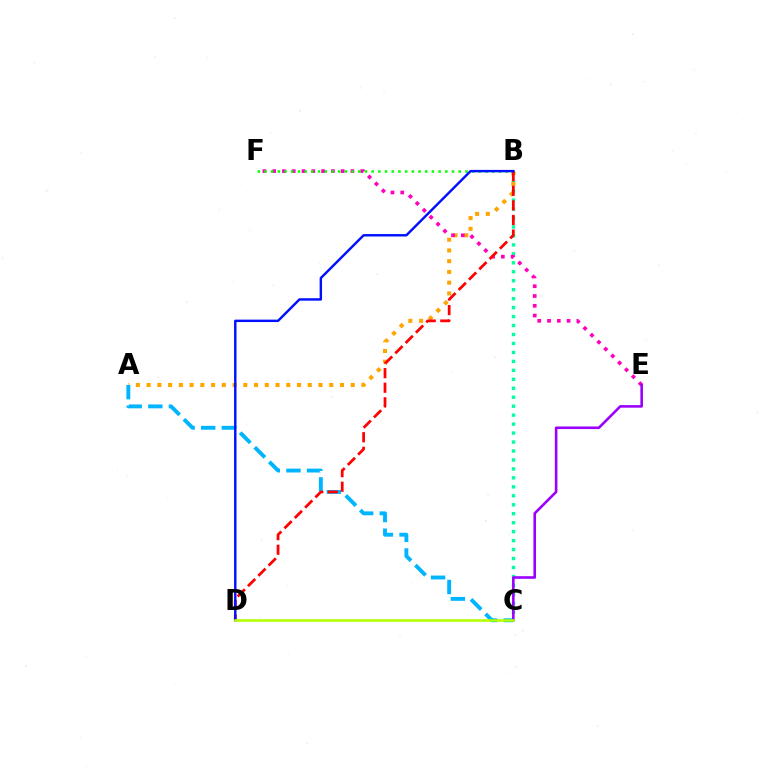{('B', 'C'): [{'color': '#00ff9d', 'line_style': 'dotted', 'thickness': 2.43}], ('A', 'B'): [{'color': '#ffa500', 'line_style': 'dotted', 'thickness': 2.92}], ('A', 'C'): [{'color': '#00b5ff', 'line_style': 'dashed', 'thickness': 2.8}], ('E', 'F'): [{'color': '#ff00bd', 'line_style': 'dotted', 'thickness': 2.66}], ('B', 'F'): [{'color': '#08ff00', 'line_style': 'dotted', 'thickness': 1.82}], ('C', 'E'): [{'color': '#9b00ff', 'line_style': 'solid', 'thickness': 1.87}], ('B', 'D'): [{'color': '#ff0000', 'line_style': 'dashed', 'thickness': 1.98}, {'color': '#0010ff', 'line_style': 'solid', 'thickness': 1.75}], ('C', 'D'): [{'color': '#b3ff00', 'line_style': 'solid', 'thickness': 1.85}]}